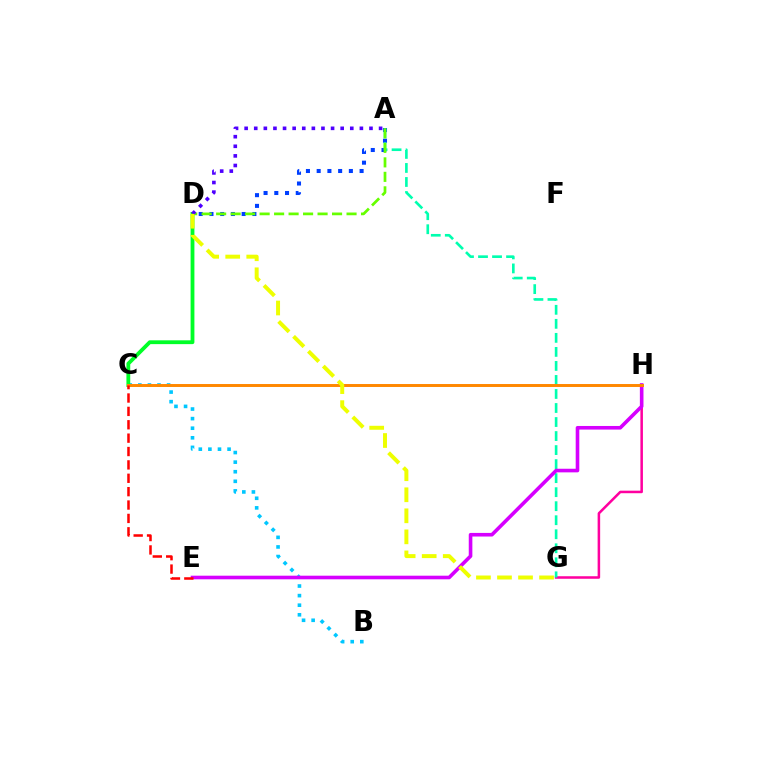{('B', 'C'): [{'color': '#00c7ff', 'line_style': 'dotted', 'thickness': 2.61}], ('G', 'H'): [{'color': '#ff00a0', 'line_style': 'solid', 'thickness': 1.82}], ('A', 'D'): [{'color': '#003fff', 'line_style': 'dotted', 'thickness': 2.92}, {'color': '#66ff00', 'line_style': 'dashed', 'thickness': 1.97}, {'color': '#4f00ff', 'line_style': 'dotted', 'thickness': 2.61}], ('C', 'D'): [{'color': '#00ff27', 'line_style': 'solid', 'thickness': 2.74}], ('A', 'G'): [{'color': '#00ffaf', 'line_style': 'dashed', 'thickness': 1.91}], ('E', 'H'): [{'color': '#d600ff', 'line_style': 'solid', 'thickness': 2.6}], ('C', 'H'): [{'color': '#ff8800', 'line_style': 'solid', 'thickness': 2.12}], ('C', 'E'): [{'color': '#ff0000', 'line_style': 'dashed', 'thickness': 1.82}], ('D', 'G'): [{'color': '#eeff00', 'line_style': 'dashed', 'thickness': 2.86}]}